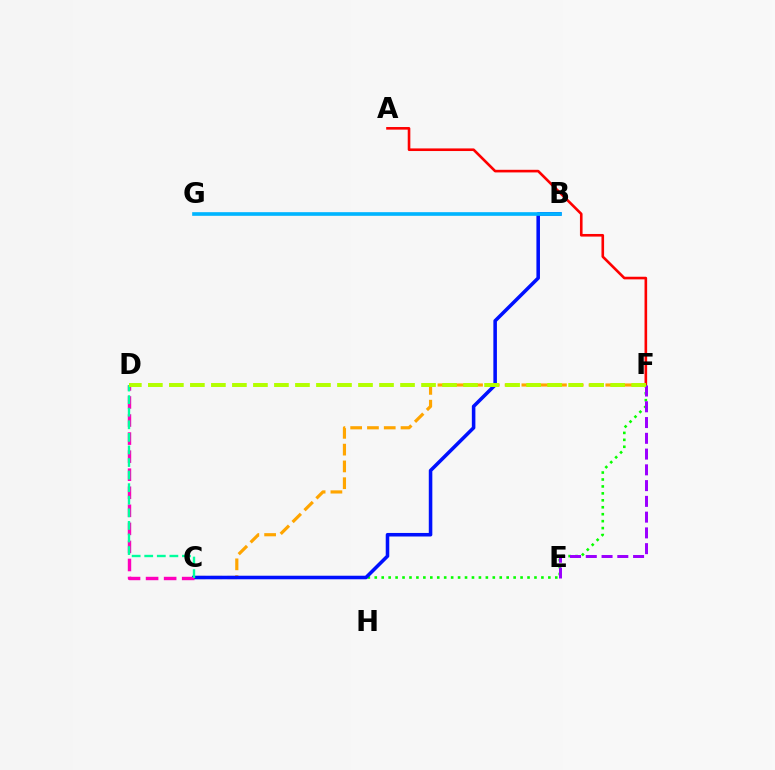{('C', 'F'): [{'color': '#ffa500', 'line_style': 'dashed', 'thickness': 2.28}, {'color': '#08ff00', 'line_style': 'dotted', 'thickness': 1.89}], ('A', 'F'): [{'color': '#ff0000', 'line_style': 'solid', 'thickness': 1.88}], ('B', 'C'): [{'color': '#0010ff', 'line_style': 'solid', 'thickness': 2.55}], ('C', 'D'): [{'color': '#ff00bd', 'line_style': 'dashed', 'thickness': 2.45}, {'color': '#00ff9d', 'line_style': 'dashed', 'thickness': 1.71}], ('B', 'G'): [{'color': '#00b5ff', 'line_style': 'solid', 'thickness': 2.62}], ('E', 'F'): [{'color': '#9b00ff', 'line_style': 'dashed', 'thickness': 2.14}], ('D', 'F'): [{'color': '#b3ff00', 'line_style': 'dashed', 'thickness': 2.85}]}